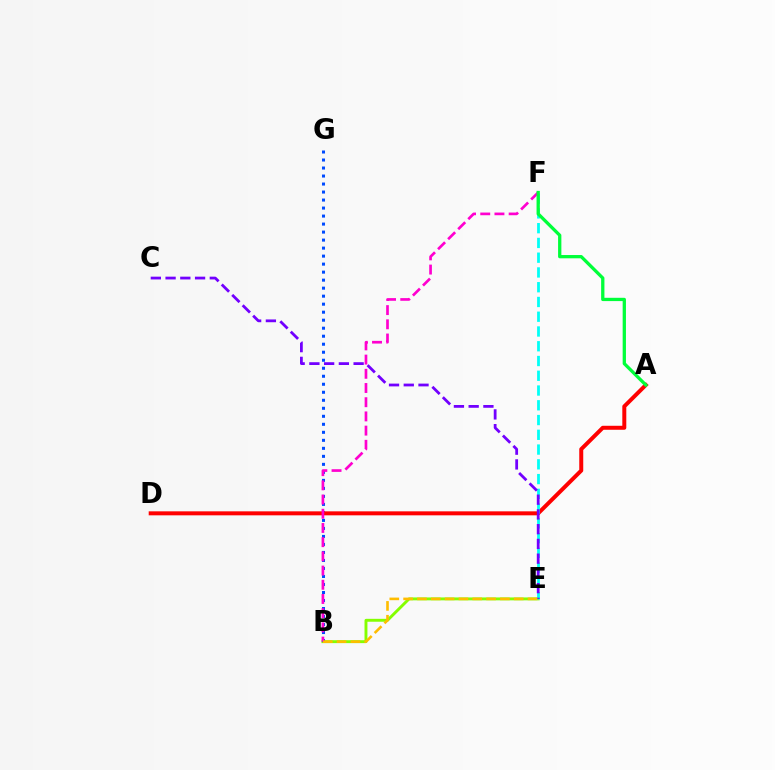{('B', 'E'): [{'color': '#84ff00', 'line_style': 'solid', 'thickness': 2.1}, {'color': '#ffbd00', 'line_style': 'dashed', 'thickness': 1.88}], ('B', 'G'): [{'color': '#004bff', 'line_style': 'dotted', 'thickness': 2.18}], ('A', 'D'): [{'color': '#ff0000', 'line_style': 'solid', 'thickness': 2.87}], ('E', 'F'): [{'color': '#00fff6', 'line_style': 'dashed', 'thickness': 2.01}], ('C', 'E'): [{'color': '#7200ff', 'line_style': 'dashed', 'thickness': 2.0}], ('B', 'F'): [{'color': '#ff00cf', 'line_style': 'dashed', 'thickness': 1.93}], ('A', 'F'): [{'color': '#00ff39', 'line_style': 'solid', 'thickness': 2.37}]}